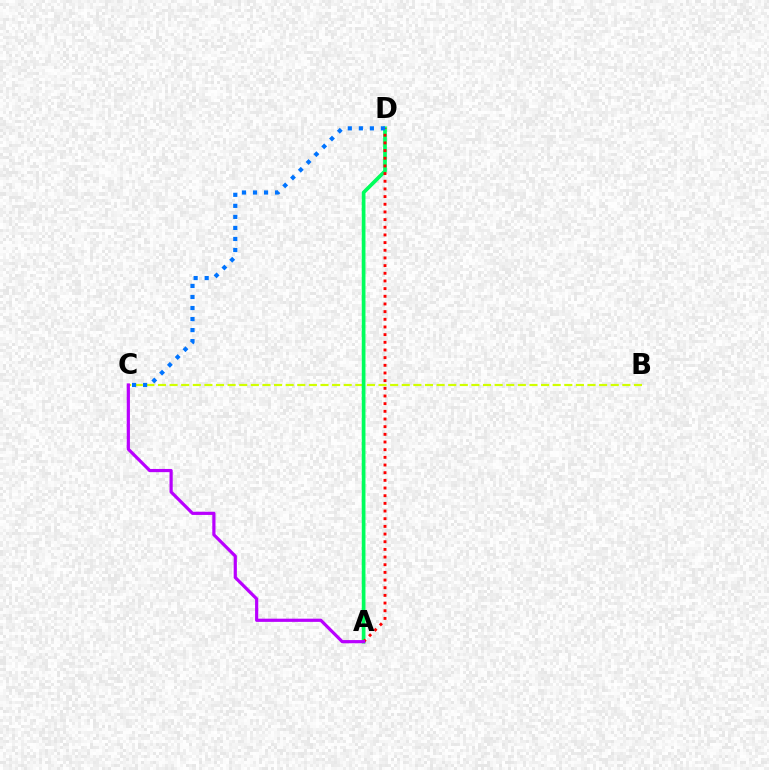{('B', 'C'): [{'color': '#d1ff00', 'line_style': 'dashed', 'thickness': 1.58}], ('A', 'D'): [{'color': '#00ff5c', 'line_style': 'solid', 'thickness': 2.67}, {'color': '#ff0000', 'line_style': 'dotted', 'thickness': 2.08}], ('A', 'C'): [{'color': '#b900ff', 'line_style': 'solid', 'thickness': 2.3}], ('C', 'D'): [{'color': '#0074ff', 'line_style': 'dotted', 'thickness': 3.0}]}